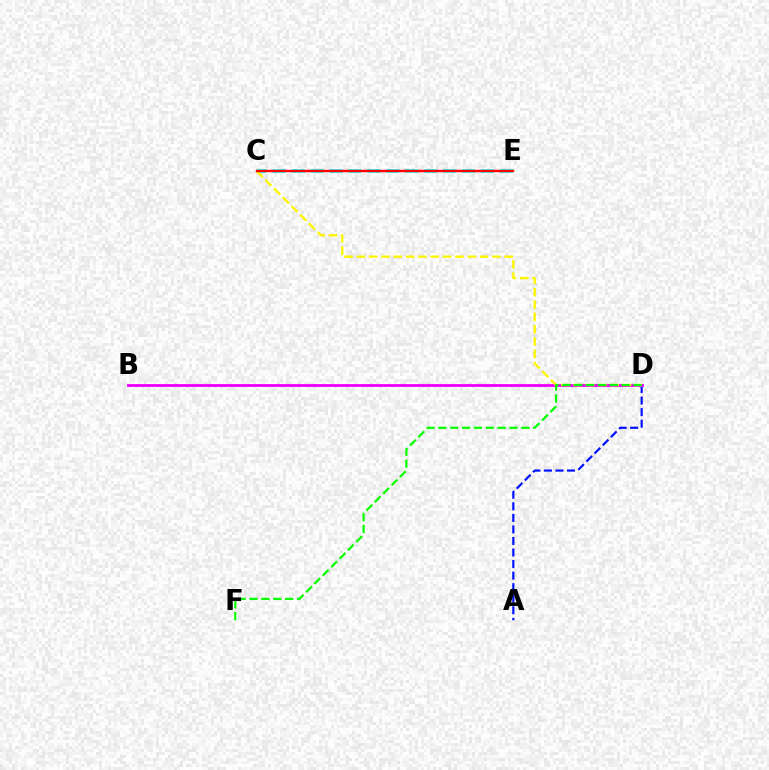{('A', 'D'): [{'color': '#0010ff', 'line_style': 'dashed', 'thickness': 1.57}], ('C', 'E'): [{'color': '#00fff6', 'line_style': 'dashed', 'thickness': 2.57}, {'color': '#ff0000', 'line_style': 'solid', 'thickness': 1.72}], ('B', 'D'): [{'color': '#ee00ff', 'line_style': 'solid', 'thickness': 2.02}], ('C', 'D'): [{'color': '#fcf500', 'line_style': 'dashed', 'thickness': 1.67}], ('D', 'F'): [{'color': '#08ff00', 'line_style': 'dashed', 'thickness': 1.61}]}